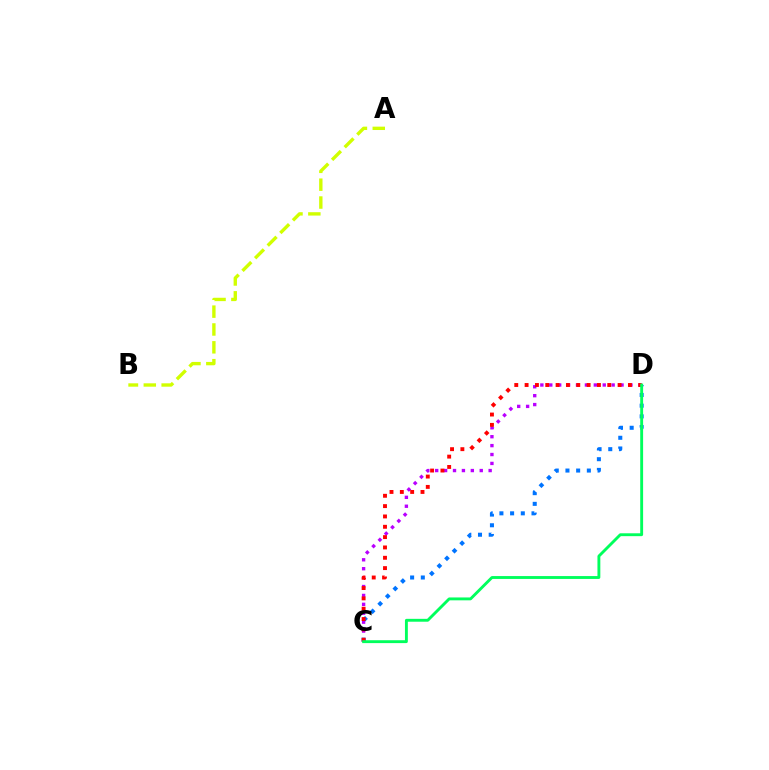{('C', 'D'): [{'color': '#b900ff', 'line_style': 'dotted', 'thickness': 2.42}, {'color': '#0074ff', 'line_style': 'dotted', 'thickness': 2.91}, {'color': '#ff0000', 'line_style': 'dotted', 'thickness': 2.81}, {'color': '#00ff5c', 'line_style': 'solid', 'thickness': 2.07}], ('A', 'B'): [{'color': '#d1ff00', 'line_style': 'dashed', 'thickness': 2.42}]}